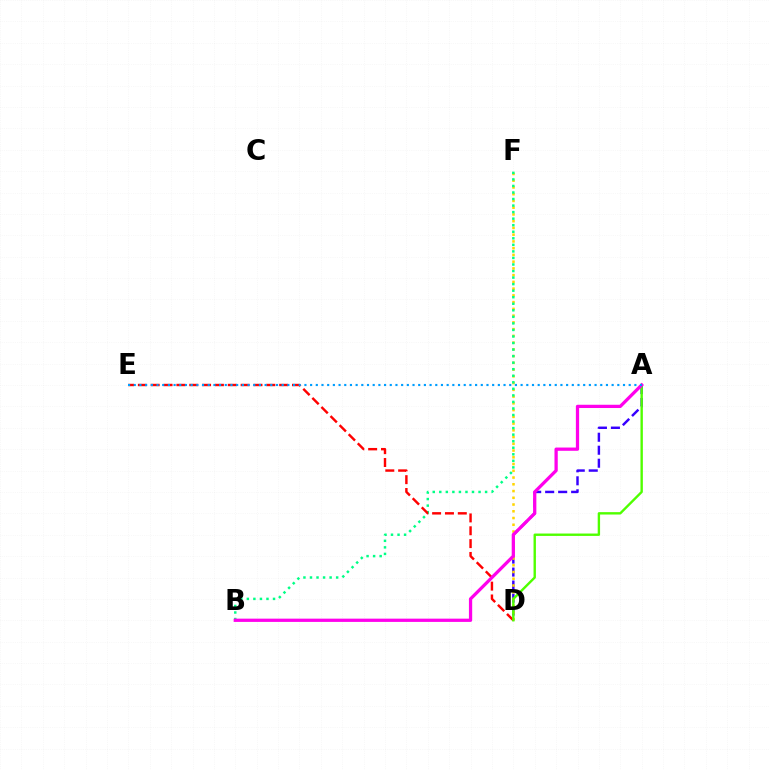{('A', 'D'): [{'color': '#3700ff', 'line_style': 'dashed', 'thickness': 1.76}, {'color': '#4fff00', 'line_style': 'solid', 'thickness': 1.72}], ('D', 'F'): [{'color': '#ffd500', 'line_style': 'dotted', 'thickness': 1.83}], ('B', 'F'): [{'color': '#00ff86', 'line_style': 'dotted', 'thickness': 1.78}], ('D', 'E'): [{'color': '#ff0000', 'line_style': 'dashed', 'thickness': 1.74}], ('A', 'B'): [{'color': '#ff00ed', 'line_style': 'solid', 'thickness': 2.35}], ('A', 'E'): [{'color': '#009eff', 'line_style': 'dotted', 'thickness': 1.55}]}